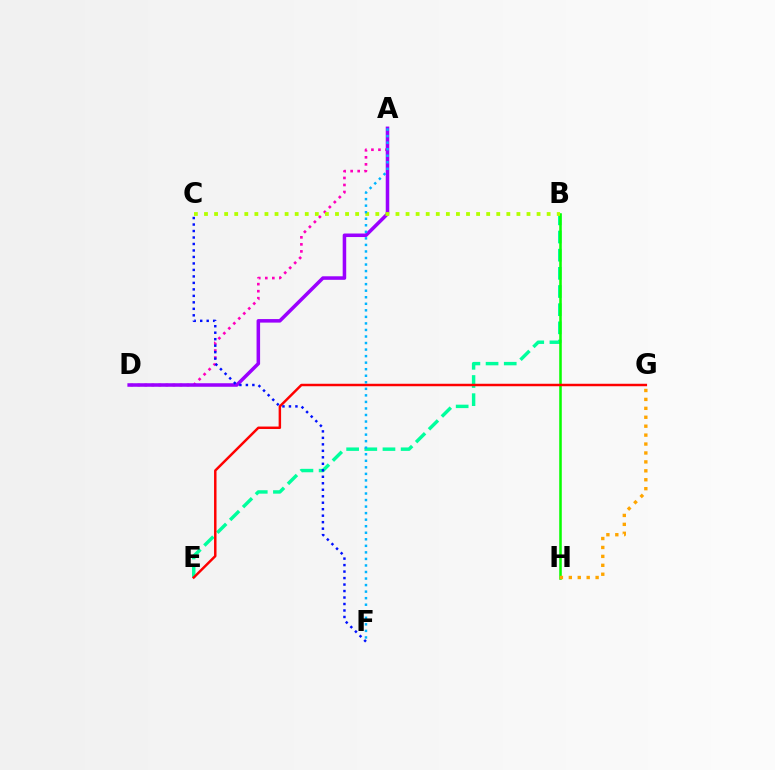{('B', 'E'): [{'color': '#00ff9d', 'line_style': 'dashed', 'thickness': 2.47}], ('A', 'D'): [{'color': '#ff00bd', 'line_style': 'dotted', 'thickness': 1.91}, {'color': '#9b00ff', 'line_style': 'solid', 'thickness': 2.54}], ('B', 'H'): [{'color': '#08ff00', 'line_style': 'solid', 'thickness': 1.83}], ('B', 'C'): [{'color': '#b3ff00', 'line_style': 'dotted', 'thickness': 2.74}], ('E', 'G'): [{'color': '#ff0000', 'line_style': 'solid', 'thickness': 1.78}], ('A', 'F'): [{'color': '#00b5ff', 'line_style': 'dotted', 'thickness': 1.78}], ('G', 'H'): [{'color': '#ffa500', 'line_style': 'dotted', 'thickness': 2.43}], ('C', 'F'): [{'color': '#0010ff', 'line_style': 'dotted', 'thickness': 1.76}]}